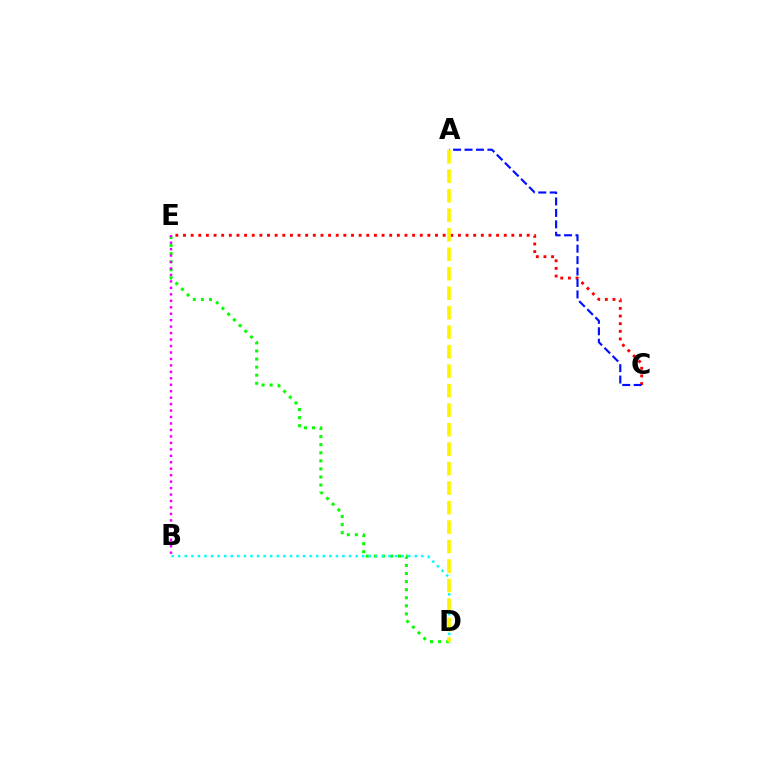{('D', 'E'): [{'color': '#08ff00', 'line_style': 'dotted', 'thickness': 2.19}], ('C', 'E'): [{'color': '#ff0000', 'line_style': 'dotted', 'thickness': 2.07}], ('B', 'D'): [{'color': '#00fff6', 'line_style': 'dotted', 'thickness': 1.79}], ('A', 'C'): [{'color': '#0010ff', 'line_style': 'dashed', 'thickness': 1.55}], ('A', 'D'): [{'color': '#fcf500', 'line_style': 'dashed', 'thickness': 2.65}], ('B', 'E'): [{'color': '#ee00ff', 'line_style': 'dotted', 'thickness': 1.75}]}